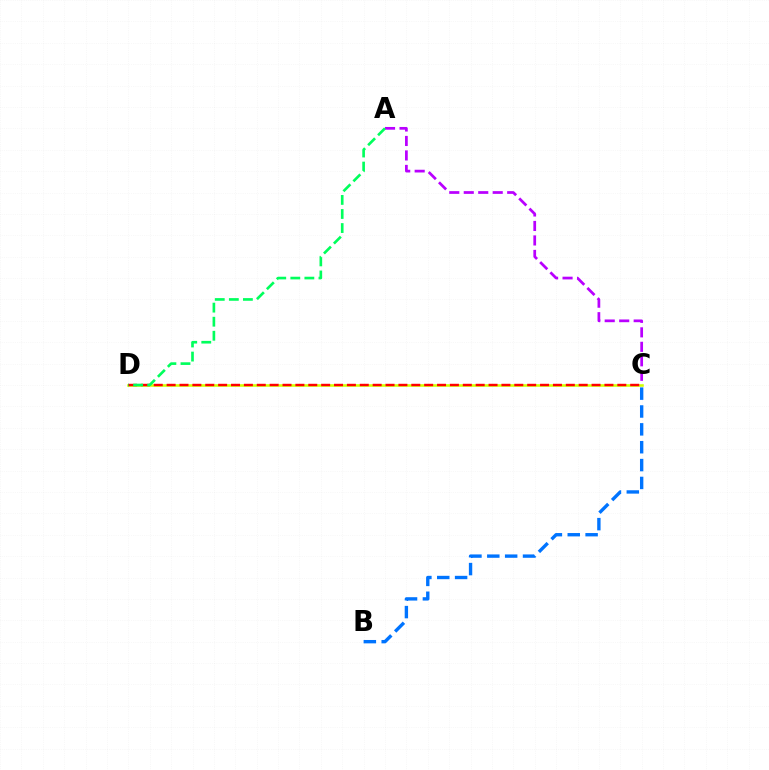{('C', 'D'): [{'color': '#d1ff00', 'line_style': 'solid', 'thickness': 1.86}, {'color': '#ff0000', 'line_style': 'dashed', 'thickness': 1.75}], ('A', 'C'): [{'color': '#b900ff', 'line_style': 'dashed', 'thickness': 1.97}], ('B', 'C'): [{'color': '#0074ff', 'line_style': 'dashed', 'thickness': 2.43}], ('A', 'D'): [{'color': '#00ff5c', 'line_style': 'dashed', 'thickness': 1.91}]}